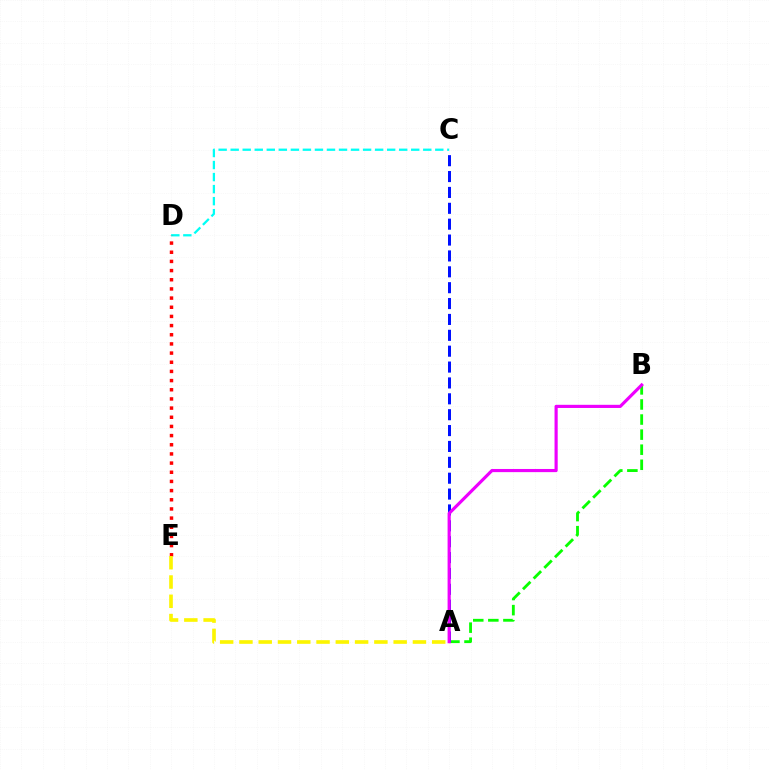{('C', 'D'): [{'color': '#00fff6', 'line_style': 'dashed', 'thickness': 1.64}], ('D', 'E'): [{'color': '#ff0000', 'line_style': 'dotted', 'thickness': 2.49}], ('A', 'B'): [{'color': '#08ff00', 'line_style': 'dashed', 'thickness': 2.05}, {'color': '#ee00ff', 'line_style': 'solid', 'thickness': 2.27}], ('A', 'C'): [{'color': '#0010ff', 'line_style': 'dashed', 'thickness': 2.16}], ('A', 'E'): [{'color': '#fcf500', 'line_style': 'dashed', 'thickness': 2.62}]}